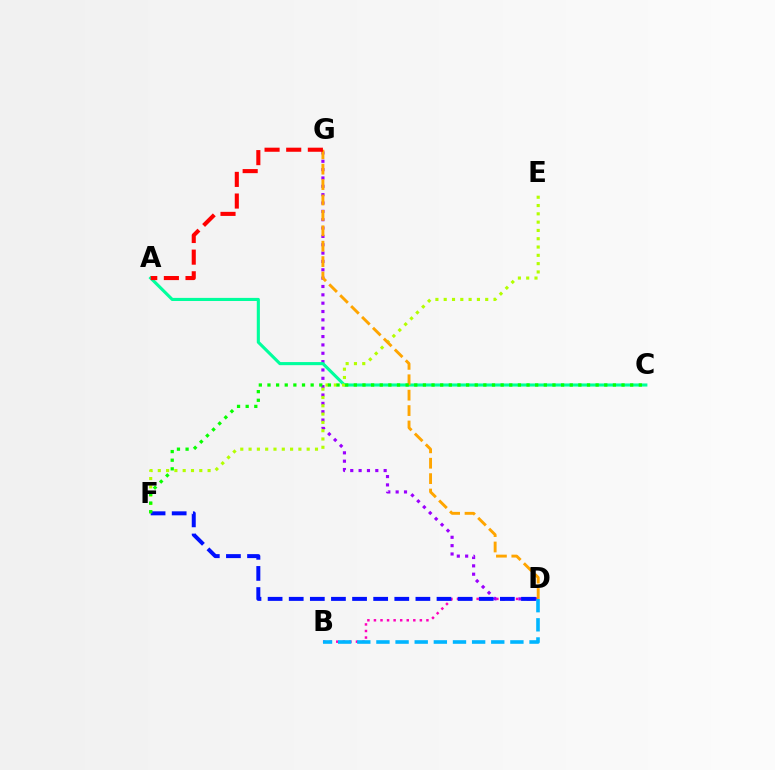{('B', 'D'): [{'color': '#ff00bd', 'line_style': 'dotted', 'thickness': 1.78}, {'color': '#00b5ff', 'line_style': 'dashed', 'thickness': 2.6}], ('D', 'G'): [{'color': '#9b00ff', 'line_style': 'dotted', 'thickness': 2.27}, {'color': '#ffa500', 'line_style': 'dashed', 'thickness': 2.09}], ('A', 'C'): [{'color': '#00ff9d', 'line_style': 'solid', 'thickness': 2.23}], ('E', 'F'): [{'color': '#b3ff00', 'line_style': 'dotted', 'thickness': 2.26}], ('D', 'F'): [{'color': '#0010ff', 'line_style': 'dashed', 'thickness': 2.87}], ('A', 'G'): [{'color': '#ff0000', 'line_style': 'dashed', 'thickness': 2.94}], ('C', 'F'): [{'color': '#08ff00', 'line_style': 'dotted', 'thickness': 2.35}]}